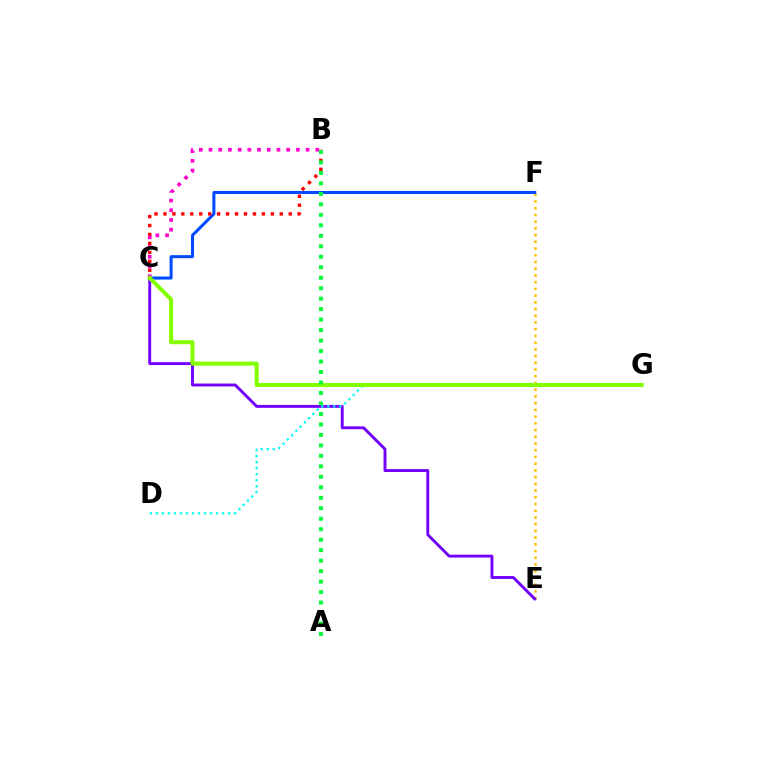{('E', 'F'): [{'color': '#ffbd00', 'line_style': 'dotted', 'thickness': 1.83}], ('C', 'F'): [{'color': '#004bff', 'line_style': 'solid', 'thickness': 2.18}], ('B', 'C'): [{'color': '#ff0000', 'line_style': 'dotted', 'thickness': 2.43}, {'color': '#ff00cf', 'line_style': 'dotted', 'thickness': 2.64}], ('C', 'E'): [{'color': '#7200ff', 'line_style': 'solid', 'thickness': 2.1}], ('D', 'G'): [{'color': '#00fff6', 'line_style': 'dotted', 'thickness': 1.64}], ('C', 'G'): [{'color': '#84ff00', 'line_style': 'solid', 'thickness': 2.9}], ('A', 'B'): [{'color': '#00ff39', 'line_style': 'dotted', 'thickness': 2.85}]}